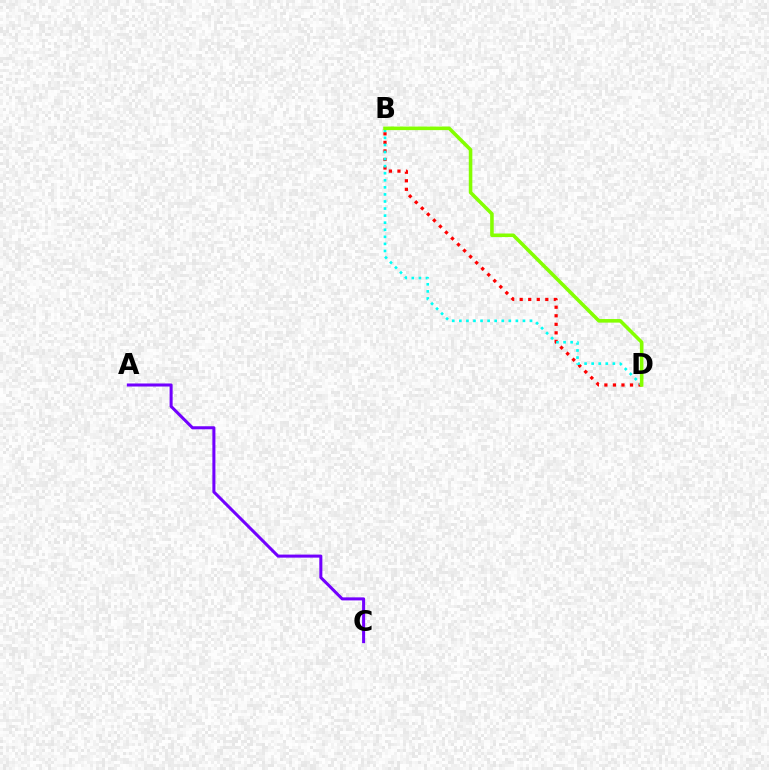{('A', 'C'): [{'color': '#7200ff', 'line_style': 'solid', 'thickness': 2.19}], ('B', 'D'): [{'color': '#ff0000', 'line_style': 'dotted', 'thickness': 2.32}, {'color': '#00fff6', 'line_style': 'dotted', 'thickness': 1.92}, {'color': '#84ff00', 'line_style': 'solid', 'thickness': 2.56}]}